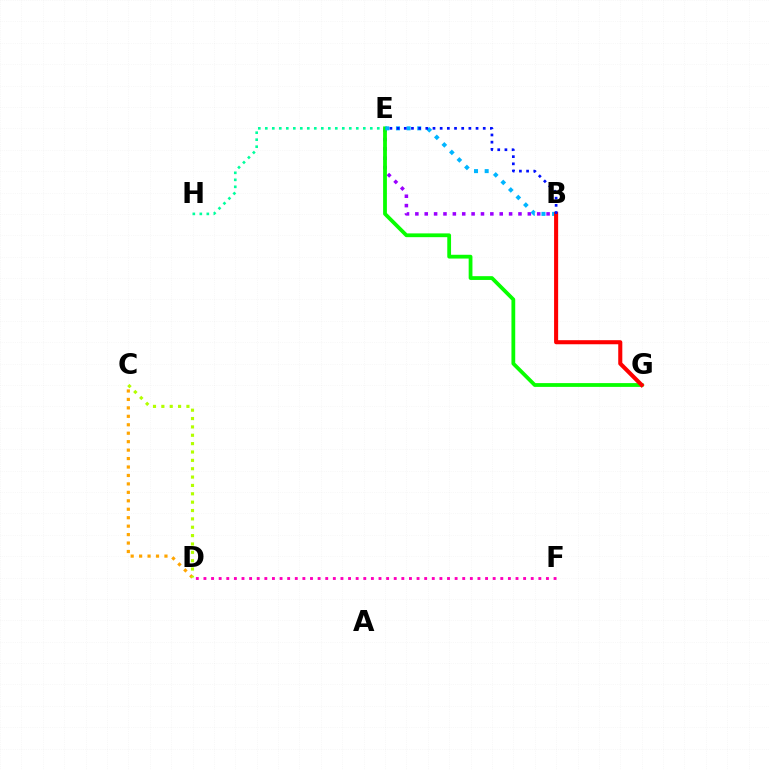{('B', 'E'): [{'color': '#9b00ff', 'line_style': 'dotted', 'thickness': 2.55}, {'color': '#00b5ff', 'line_style': 'dotted', 'thickness': 2.89}, {'color': '#0010ff', 'line_style': 'dotted', 'thickness': 1.95}], ('E', 'H'): [{'color': '#00ff9d', 'line_style': 'dotted', 'thickness': 1.9}], ('C', 'D'): [{'color': '#ffa500', 'line_style': 'dotted', 'thickness': 2.3}, {'color': '#b3ff00', 'line_style': 'dotted', 'thickness': 2.27}], ('D', 'F'): [{'color': '#ff00bd', 'line_style': 'dotted', 'thickness': 2.07}], ('E', 'G'): [{'color': '#08ff00', 'line_style': 'solid', 'thickness': 2.72}], ('B', 'G'): [{'color': '#ff0000', 'line_style': 'solid', 'thickness': 2.93}]}